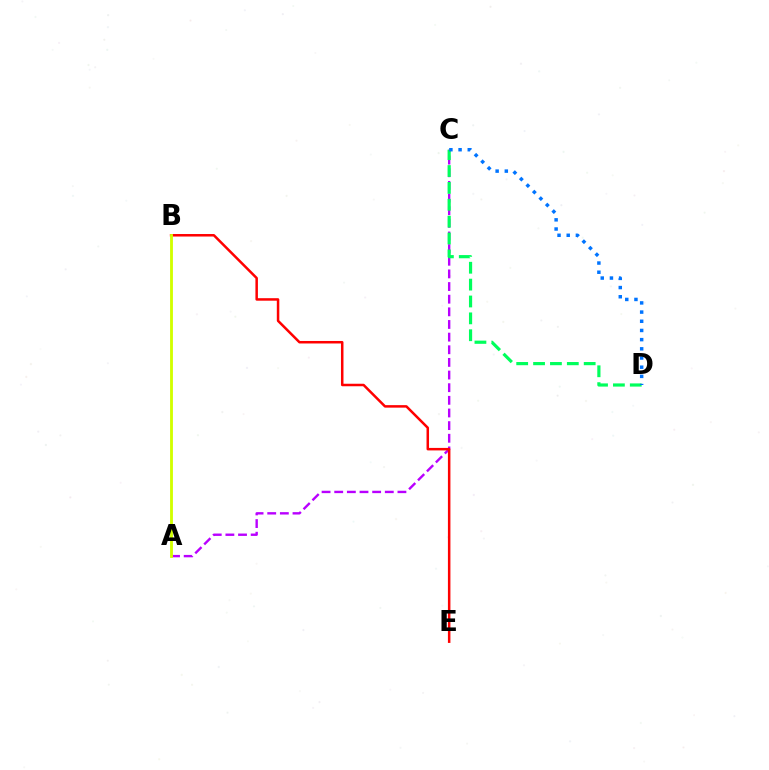{('A', 'C'): [{'color': '#b900ff', 'line_style': 'dashed', 'thickness': 1.72}], ('B', 'E'): [{'color': '#ff0000', 'line_style': 'solid', 'thickness': 1.8}], ('C', 'D'): [{'color': '#00ff5c', 'line_style': 'dashed', 'thickness': 2.29}, {'color': '#0074ff', 'line_style': 'dotted', 'thickness': 2.49}], ('A', 'B'): [{'color': '#d1ff00', 'line_style': 'solid', 'thickness': 2.05}]}